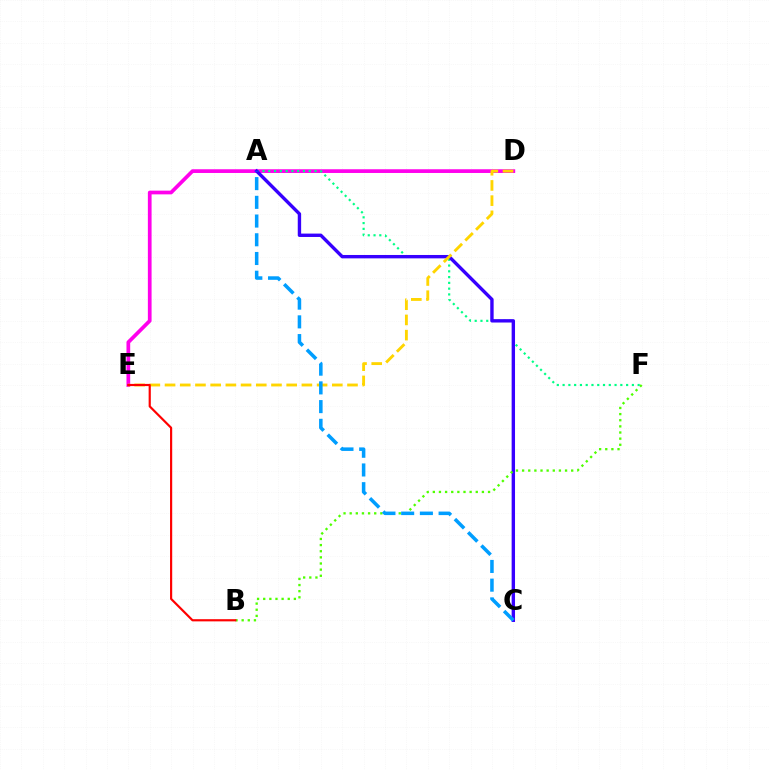{('D', 'E'): [{'color': '#ff00ed', 'line_style': 'solid', 'thickness': 2.68}, {'color': '#ffd500', 'line_style': 'dashed', 'thickness': 2.07}], ('A', 'F'): [{'color': '#00ff86', 'line_style': 'dotted', 'thickness': 1.57}], ('A', 'C'): [{'color': '#3700ff', 'line_style': 'solid', 'thickness': 2.44}, {'color': '#009eff', 'line_style': 'dashed', 'thickness': 2.54}], ('B', 'F'): [{'color': '#4fff00', 'line_style': 'dotted', 'thickness': 1.67}], ('B', 'E'): [{'color': '#ff0000', 'line_style': 'solid', 'thickness': 1.57}]}